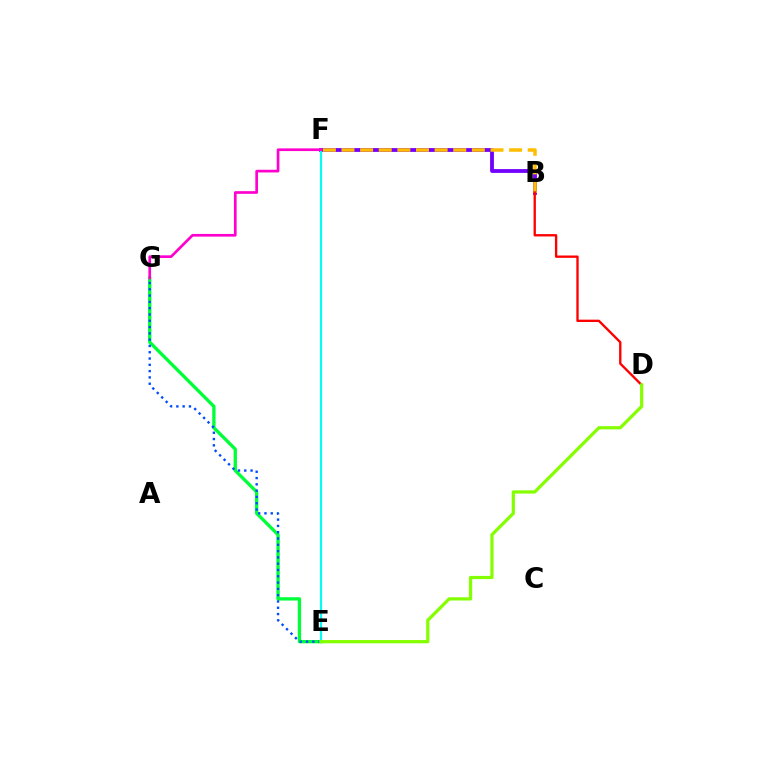{('E', 'G'): [{'color': '#00ff39', 'line_style': 'solid', 'thickness': 2.39}, {'color': '#004bff', 'line_style': 'dotted', 'thickness': 1.71}], ('B', 'F'): [{'color': '#7200ff', 'line_style': 'solid', 'thickness': 2.74}, {'color': '#ffbd00', 'line_style': 'dashed', 'thickness': 2.53}], ('E', 'F'): [{'color': '#00fff6', 'line_style': 'solid', 'thickness': 1.54}], ('B', 'D'): [{'color': '#ff0000', 'line_style': 'solid', 'thickness': 1.69}], ('F', 'G'): [{'color': '#ff00cf', 'line_style': 'solid', 'thickness': 1.93}], ('D', 'E'): [{'color': '#84ff00', 'line_style': 'solid', 'thickness': 2.32}]}